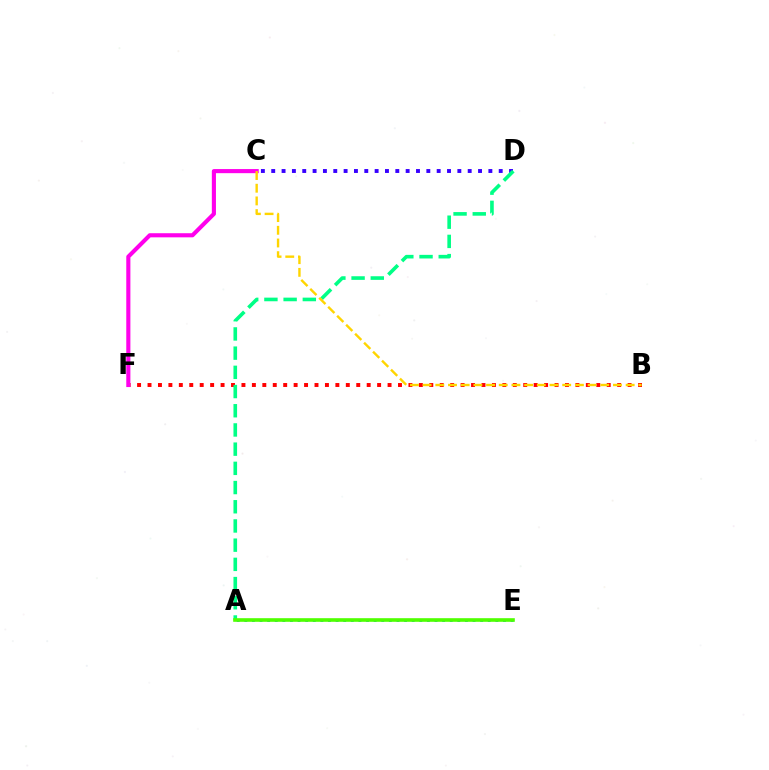{('C', 'D'): [{'color': '#3700ff', 'line_style': 'dotted', 'thickness': 2.81}], ('B', 'F'): [{'color': '#ff0000', 'line_style': 'dotted', 'thickness': 2.84}], ('A', 'E'): [{'color': '#009eff', 'line_style': 'dotted', 'thickness': 2.07}, {'color': '#4fff00', 'line_style': 'solid', 'thickness': 2.6}], ('A', 'D'): [{'color': '#00ff86', 'line_style': 'dashed', 'thickness': 2.61}], ('C', 'F'): [{'color': '#ff00ed', 'line_style': 'solid', 'thickness': 2.96}], ('B', 'C'): [{'color': '#ffd500', 'line_style': 'dashed', 'thickness': 1.72}]}